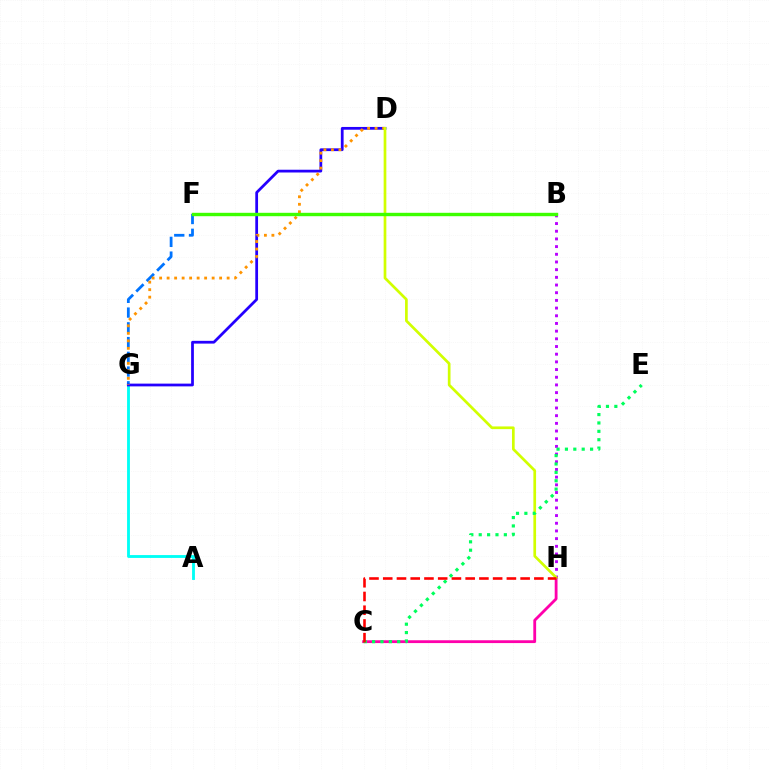{('A', 'G'): [{'color': '#00fff6', 'line_style': 'solid', 'thickness': 2.05}], ('F', 'G'): [{'color': '#0074ff', 'line_style': 'dashed', 'thickness': 2.0}], ('D', 'G'): [{'color': '#2500ff', 'line_style': 'solid', 'thickness': 1.99}, {'color': '#ff9400', 'line_style': 'dotted', 'thickness': 2.04}], ('C', 'H'): [{'color': '#ff00ac', 'line_style': 'solid', 'thickness': 2.03}, {'color': '#ff0000', 'line_style': 'dashed', 'thickness': 1.87}], ('B', 'H'): [{'color': '#b900ff', 'line_style': 'dotted', 'thickness': 2.09}], ('D', 'H'): [{'color': '#d1ff00', 'line_style': 'solid', 'thickness': 1.94}], ('B', 'F'): [{'color': '#3dff00', 'line_style': 'solid', 'thickness': 2.44}], ('C', 'E'): [{'color': '#00ff5c', 'line_style': 'dotted', 'thickness': 2.28}]}